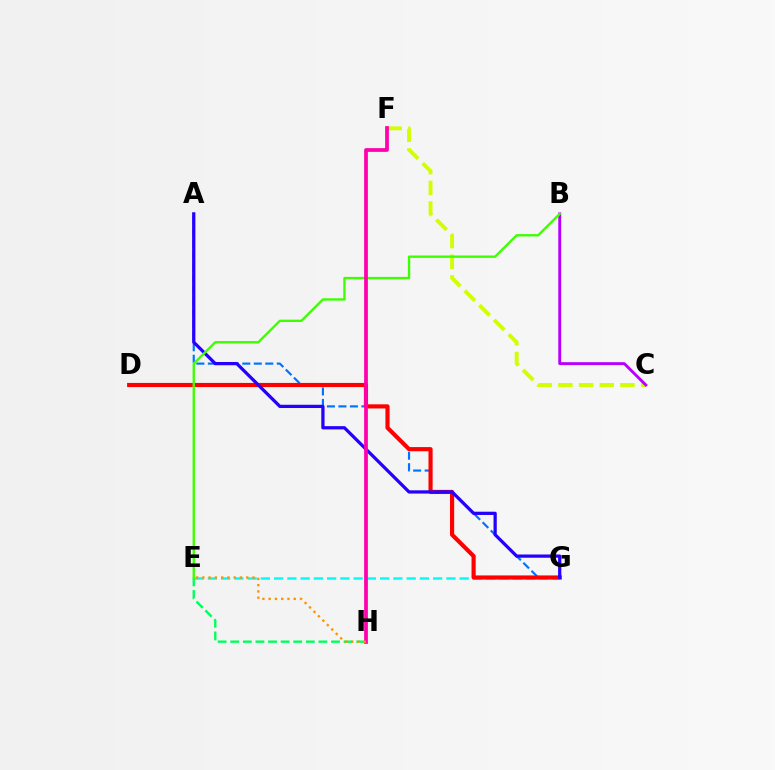{('C', 'F'): [{'color': '#d1ff00', 'line_style': 'dashed', 'thickness': 2.81}], ('E', 'G'): [{'color': '#00fff6', 'line_style': 'dashed', 'thickness': 1.8}], ('B', 'C'): [{'color': '#b900ff', 'line_style': 'solid', 'thickness': 2.09}], ('E', 'H'): [{'color': '#00ff5c', 'line_style': 'dashed', 'thickness': 1.71}, {'color': '#ff9400', 'line_style': 'dotted', 'thickness': 1.7}], ('A', 'G'): [{'color': '#0074ff', 'line_style': 'dashed', 'thickness': 1.56}, {'color': '#2500ff', 'line_style': 'solid', 'thickness': 2.34}], ('D', 'G'): [{'color': '#ff0000', 'line_style': 'solid', 'thickness': 2.99}], ('B', 'E'): [{'color': '#3dff00', 'line_style': 'solid', 'thickness': 1.69}], ('F', 'H'): [{'color': '#ff00ac', 'line_style': 'solid', 'thickness': 2.69}]}